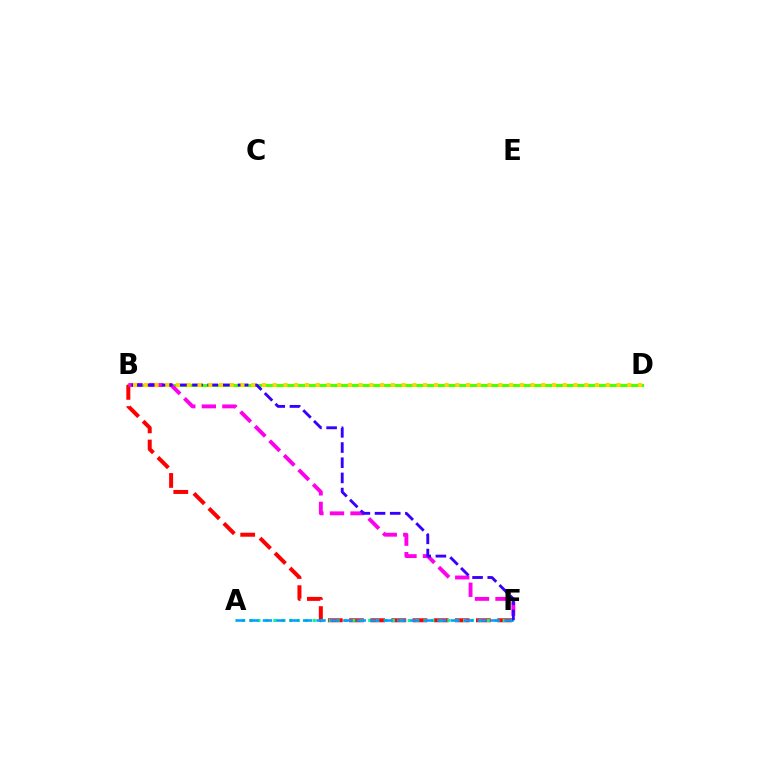{('B', 'D'): [{'color': '#4fff00', 'line_style': 'solid', 'thickness': 2.25}, {'color': '#ffd500', 'line_style': 'dotted', 'thickness': 2.92}], ('B', 'F'): [{'color': '#ff0000', 'line_style': 'dashed', 'thickness': 2.87}, {'color': '#ff00ed', 'line_style': 'dashed', 'thickness': 2.79}, {'color': '#3700ff', 'line_style': 'dashed', 'thickness': 2.06}], ('A', 'F'): [{'color': '#00ff86', 'line_style': 'dotted', 'thickness': 2.15}, {'color': '#009eff', 'line_style': 'dashed', 'thickness': 1.82}]}